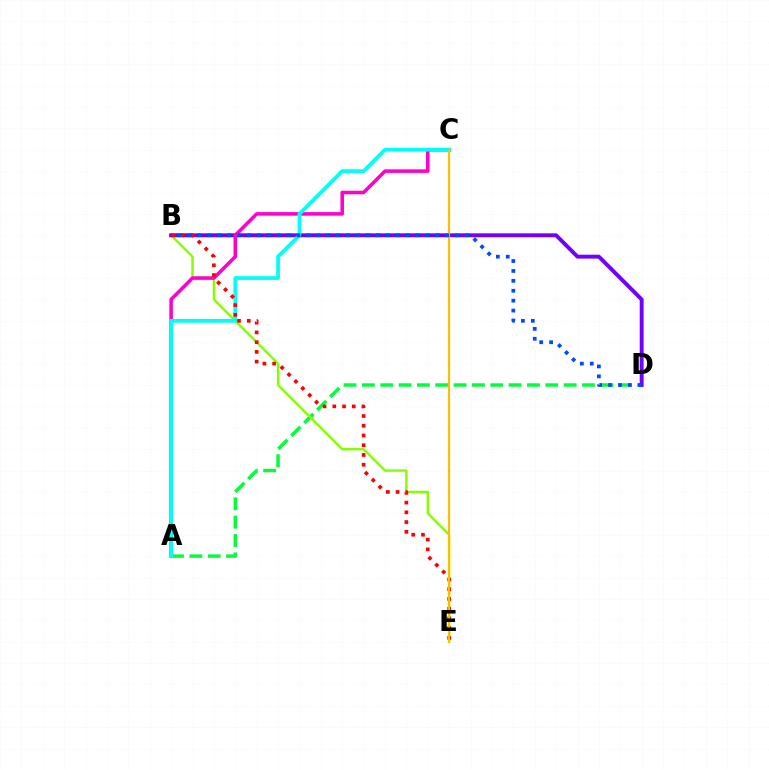{('A', 'D'): [{'color': '#00ff39', 'line_style': 'dashed', 'thickness': 2.49}], ('B', 'E'): [{'color': '#84ff00', 'line_style': 'solid', 'thickness': 1.74}, {'color': '#ff0000', 'line_style': 'dotted', 'thickness': 2.65}], ('B', 'D'): [{'color': '#7200ff', 'line_style': 'solid', 'thickness': 2.82}, {'color': '#004bff', 'line_style': 'dotted', 'thickness': 2.69}], ('A', 'C'): [{'color': '#ff00cf', 'line_style': 'solid', 'thickness': 2.56}, {'color': '#00fff6', 'line_style': 'solid', 'thickness': 2.7}], ('C', 'E'): [{'color': '#ffbd00', 'line_style': 'solid', 'thickness': 1.58}]}